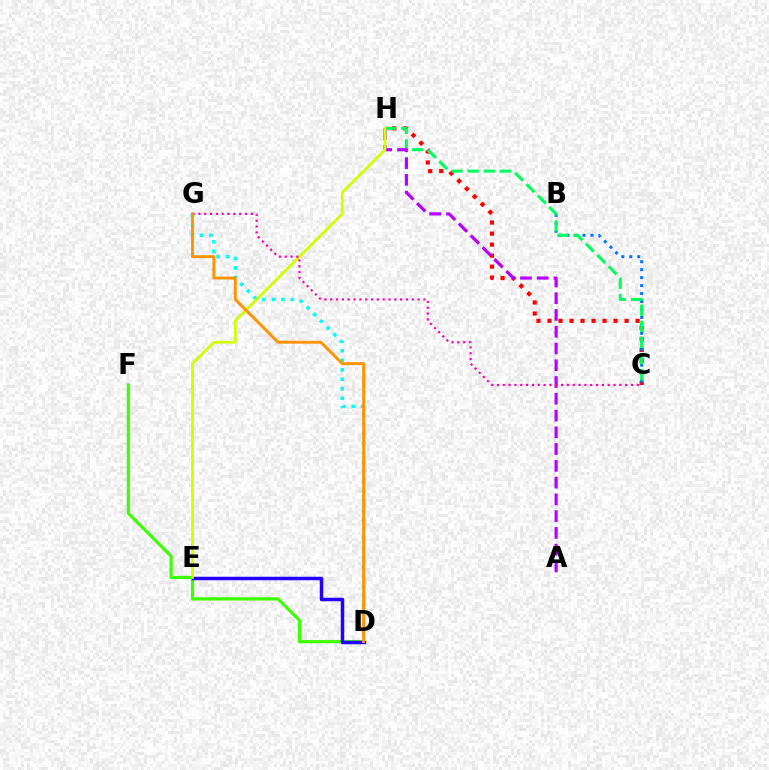{('C', 'H'): [{'color': '#ff0000', 'line_style': 'dotted', 'thickness': 2.99}, {'color': '#00ff5c', 'line_style': 'dashed', 'thickness': 2.19}], ('D', 'G'): [{'color': '#00fff6', 'line_style': 'dotted', 'thickness': 2.58}, {'color': '#ff9400', 'line_style': 'solid', 'thickness': 2.1}], ('B', 'C'): [{'color': '#0074ff', 'line_style': 'dotted', 'thickness': 2.16}], ('A', 'H'): [{'color': '#b900ff', 'line_style': 'dashed', 'thickness': 2.28}], ('D', 'F'): [{'color': '#3dff00', 'line_style': 'solid', 'thickness': 2.27}], ('D', 'E'): [{'color': '#2500ff', 'line_style': 'solid', 'thickness': 2.51}], ('E', 'H'): [{'color': '#d1ff00', 'line_style': 'solid', 'thickness': 1.99}], ('C', 'G'): [{'color': '#ff00ac', 'line_style': 'dotted', 'thickness': 1.58}]}